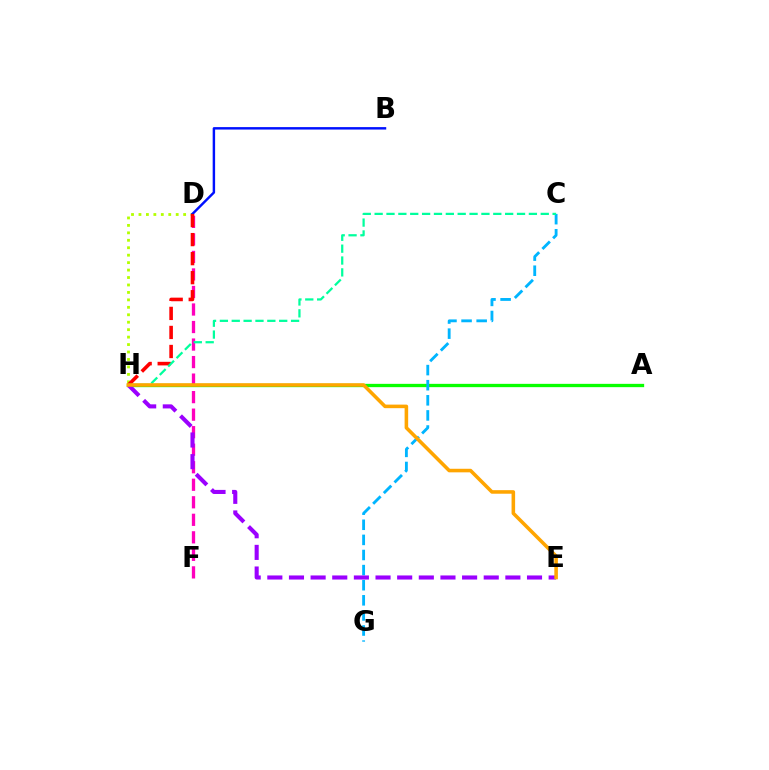{('D', 'F'): [{'color': '#ff00bd', 'line_style': 'dashed', 'thickness': 2.38}], ('A', 'H'): [{'color': '#08ff00', 'line_style': 'solid', 'thickness': 2.38}], ('D', 'H'): [{'color': '#b3ff00', 'line_style': 'dotted', 'thickness': 2.02}, {'color': '#ff0000', 'line_style': 'dashed', 'thickness': 2.59}], ('C', 'G'): [{'color': '#00b5ff', 'line_style': 'dashed', 'thickness': 2.05}], ('B', 'D'): [{'color': '#0010ff', 'line_style': 'solid', 'thickness': 1.76}], ('C', 'H'): [{'color': '#00ff9d', 'line_style': 'dashed', 'thickness': 1.61}], ('E', 'H'): [{'color': '#9b00ff', 'line_style': 'dashed', 'thickness': 2.94}, {'color': '#ffa500', 'line_style': 'solid', 'thickness': 2.56}]}